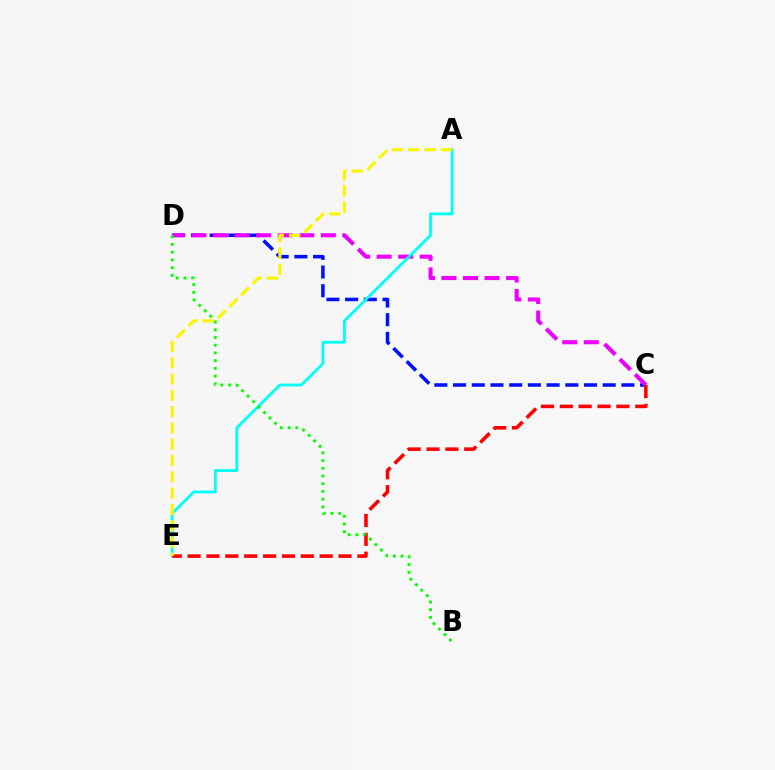{('C', 'D'): [{'color': '#0010ff', 'line_style': 'dashed', 'thickness': 2.54}, {'color': '#ee00ff', 'line_style': 'dashed', 'thickness': 2.93}], ('A', 'E'): [{'color': '#00fff6', 'line_style': 'solid', 'thickness': 2.03}, {'color': '#fcf500', 'line_style': 'dashed', 'thickness': 2.22}], ('C', 'E'): [{'color': '#ff0000', 'line_style': 'dashed', 'thickness': 2.56}], ('B', 'D'): [{'color': '#08ff00', 'line_style': 'dotted', 'thickness': 2.1}]}